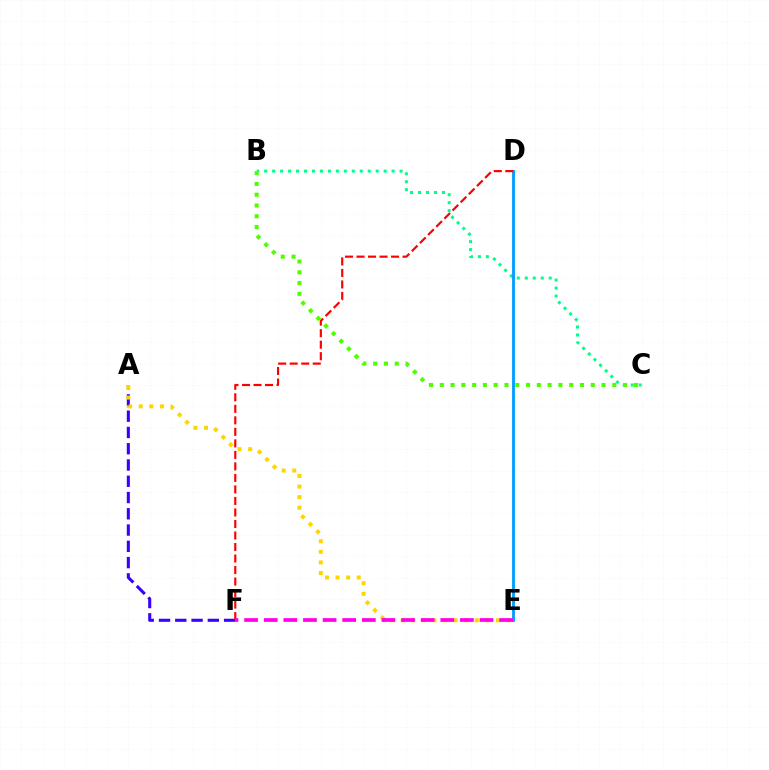{('B', 'C'): [{'color': '#00ff86', 'line_style': 'dotted', 'thickness': 2.16}, {'color': '#4fff00', 'line_style': 'dotted', 'thickness': 2.93}], ('A', 'F'): [{'color': '#3700ff', 'line_style': 'dashed', 'thickness': 2.21}], ('D', 'E'): [{'color': '#009eff', 'line_style': 'solid', 'thickness': 2.04}], ('D', 'F'): [{'color': '#ff0000', 'line_style': 'dashed', 'thickness': 1.56}], ('A', 'E'): [{'color': '#ffd500', 'line_style': 'dotted', 'thickness': 2.88}], ('E', 'F'): [{'color': '#ff00ed', 'line_style': 'dashed', 'thickness': 2.67}]}